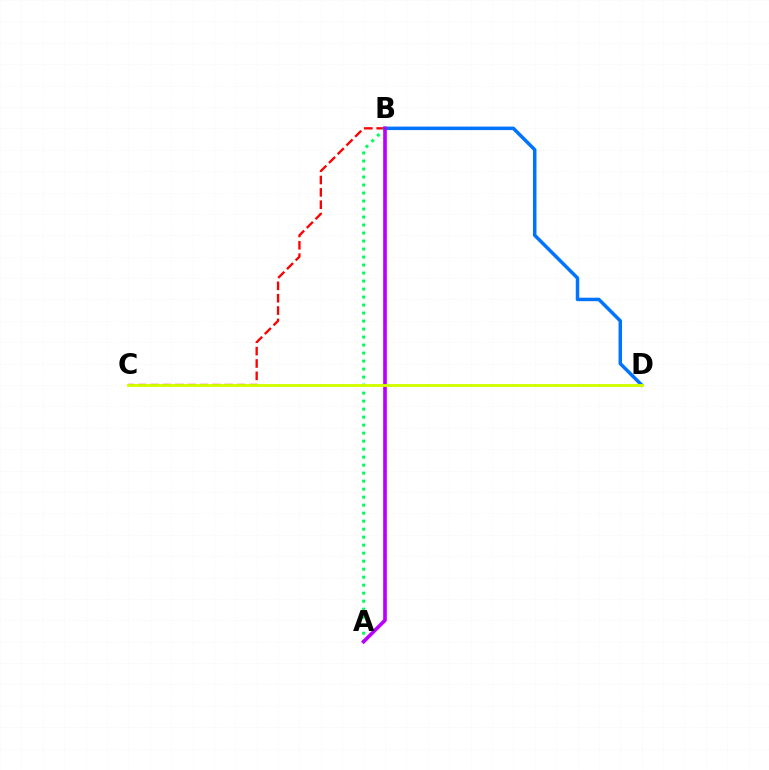{('B', 'C'): [{'color': '#ff0000', 'line_style': 'dashed', 'thickness': 1.68}], ('B', 'D'): [{'color': '#0074ff', 'line_style': 'solid', 'thickness': 2.51}], ('A', 'B'): [{'color': '#00ff5c', 'line_style': 'dotted', 'thickness': 2.17}, {'color': '#b900ff', 'line_style': 'solid', 'thickness': 2.61}], ('C', 'D'): [{'color': '#d1ff00', 'line_style': 'solid', 'thickness': 2.07}]}